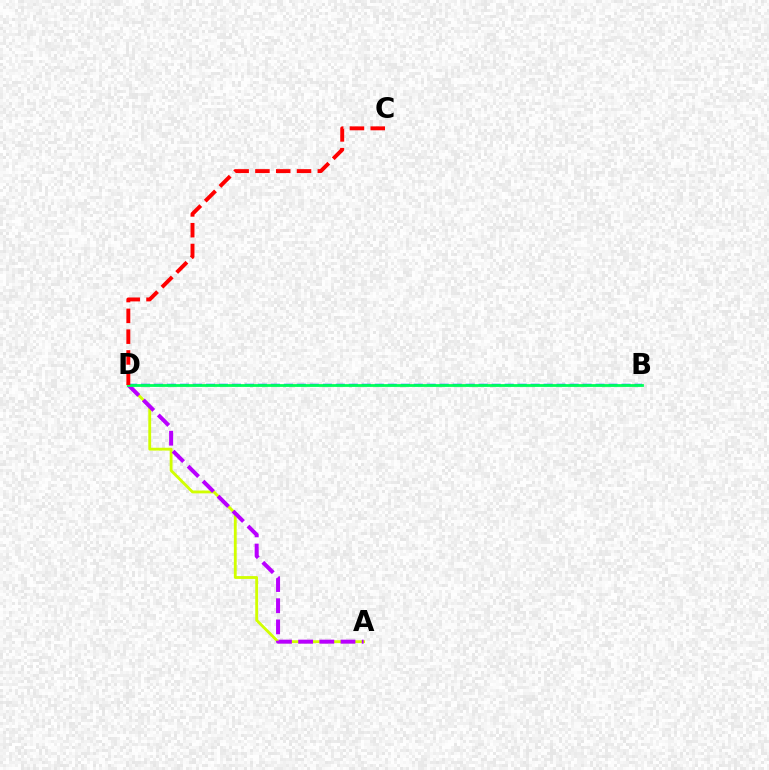{('A', 'D'): [{'color': '#d1ff00', 'line_style': 'solid', 'thickness': 2.04}, {'color': '#b900ff', 'line_style': 'dashed', 'thickness': 2.88}], ('B', 'D'): [{'color': '#0074ff', 'line_style': 'dashed', 'thickness': 1.76}, {'color': '#00ff5c', 'line_style': 'solid', 'thickness': 2.01}], ('C', 'D'): [{'color': '#ff0000', 'line_style': 'dashed', 'thickness': 2.82}]}